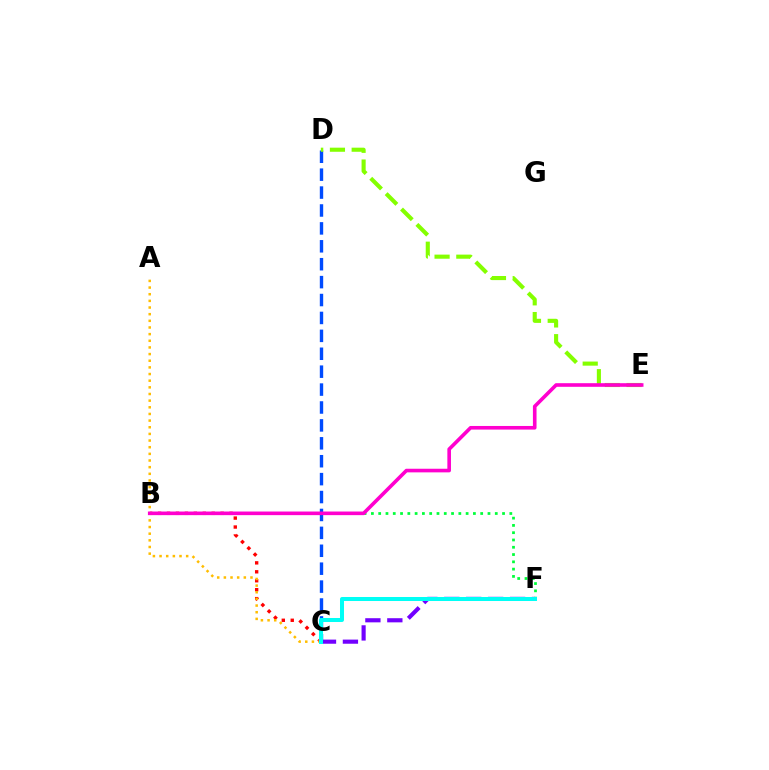{('B', 'C'): [{'color': '#ff0000', 'line_style': 'dotted', 'thickness': 2.43}], ('C', 'F'): [{'color': '#7200ff', 'line_style': 'dashed', 'thickness': 2.98}, {'color': '#00fff6', 'line_style': 'solid', 'thickness': 2.88}], ('C', 'D'): [{'color': '#004bff', 'line_style': 'dashed', 'thickness': 2.43}], ('A', 'C'): [{'color': '#ffbd00', 'line_style': 'dotted', 'thickness': 1.81}], ('D', 'E'): [{'color': '#84ff00', 'line_style': 'dashed', 'thickness': 2.95}], ('B', 'F'): [{'color': '#00ff39', 'line_style': 'dotted', 'thickness': 1.98}], ('B', 'E'): [{'color': '#ff00cf', 'line_style': 'solid', 'thickness': 2.61}]}